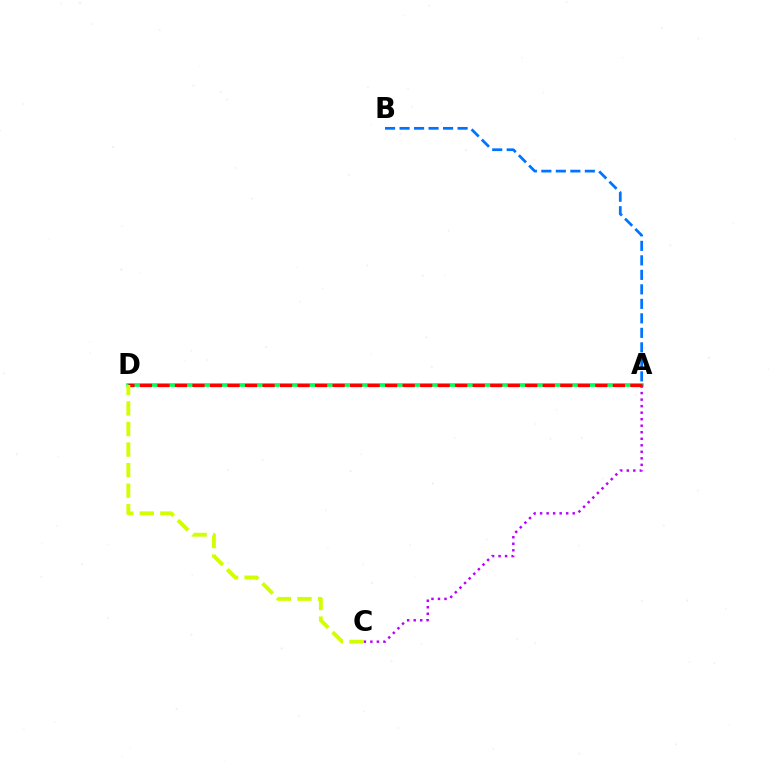{('A', 'D'): [{'color': '#00ff5c', 'line_style': 'solid', 'thickness': 2.62}, {'color': '#ff0000', 'line_style': 'dashed', 'thickness': 2.38}], ('A', 'B'): [{'color': '#0074ff', 'line_style': 'dashed', 'thickness': 1.97}], ('A', 'C'): [{'color': '#b900ff', 'line_style': 'dotted', 'thickness': 1.77}], ('C', 'D'): [{'color': '#d1ff00', 'line_style': 'dashed', 'thickness': 2.79}]}